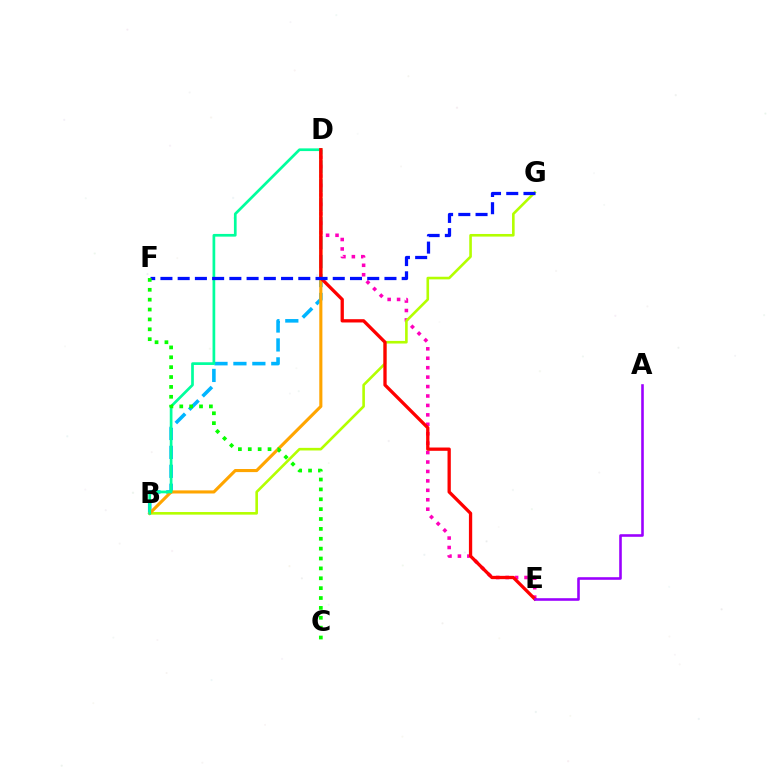{('B', 'D'): [{'color': '#00b5ff', 'line_style': 'dashed', 'thickness': 2.57}, {'color': '#ffa500', 'line_style': 'solid', 'thickness': 2.24}, {'color': '#00ff9d', 'line_style': 'solid', 'thickness': 1.95}], ('D', 'E'): [{'color': '#ff00bd', 'line_style': 'dotted', 'thickness': 2.56}, {'color': '#ff0000', 'line_style': 'solid', 'thickness': 2.37}], ('B', 'G'): [{'color': '#b3ff00', 'line_style': 'solid', 'thickness': 1.88}], ('F', 'G'): [{'color': '#0010ff', 'line_style': 'dashed', 'thickness': 2.34}], ('C', 'F'): [{'color': '#08ff00', 'line_style': 'dotted', 'thickness': 2.68}], ('A', 'E'): [{'color': '#9b00ff', 'line_style': 'solid', 'thickness': 1.87}]}